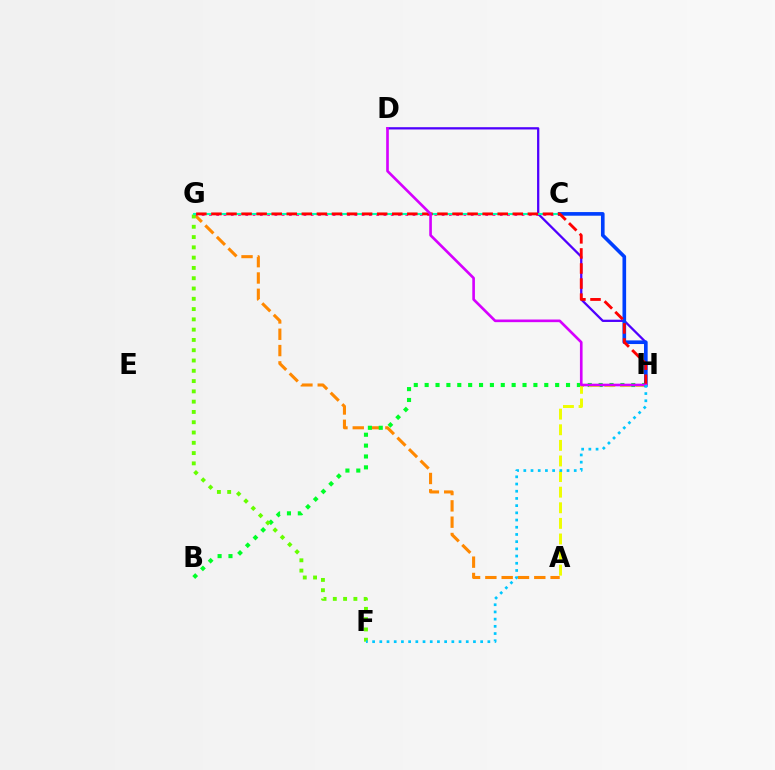{('A', 'G'): [{'color': '#ff8800', 'line_style': 'dashed', 'thickness': 2.22}], ('C', 'G'): [{'color': '#ff00a0', 'line_style': 'dotted', 'thickness': 1.98}, {'color': '#00ffaf', 'line_style': 'solid', 'thickness': 1.5}], ('B', 'H'): [{'color': '#00ff27', 'line_style': 'dotted', 'thickness': 2.95}], ('D', 'H'): [{'color': '#4f00ff', 'line_style': 'solid', 'thickness': 1.64}, {'color': '#d600ff', 'line_style': 'solid', 'thickness': 1.91}], ('A', 'H'): [{'color': '#eeff00', 'line_style': 'dashed', 'thickness': 2.12}], ('C', 'H'): [{'color': '#003fff', 'line_style': 'solid', 'thickness': 2.62}], ('F', 'G'): [{'color': '#66ff00', 'line_style': 'dotted', 'thickness': 2.79}], ('G', 'H'): [{'color': '#ff0000', 'line_style': 'dashed', 'thickness': 2.05}], ('F', 'H'): [{'color': '#00c7ff', 'line_style': 'dotted', 'thickness': 1.96}]}